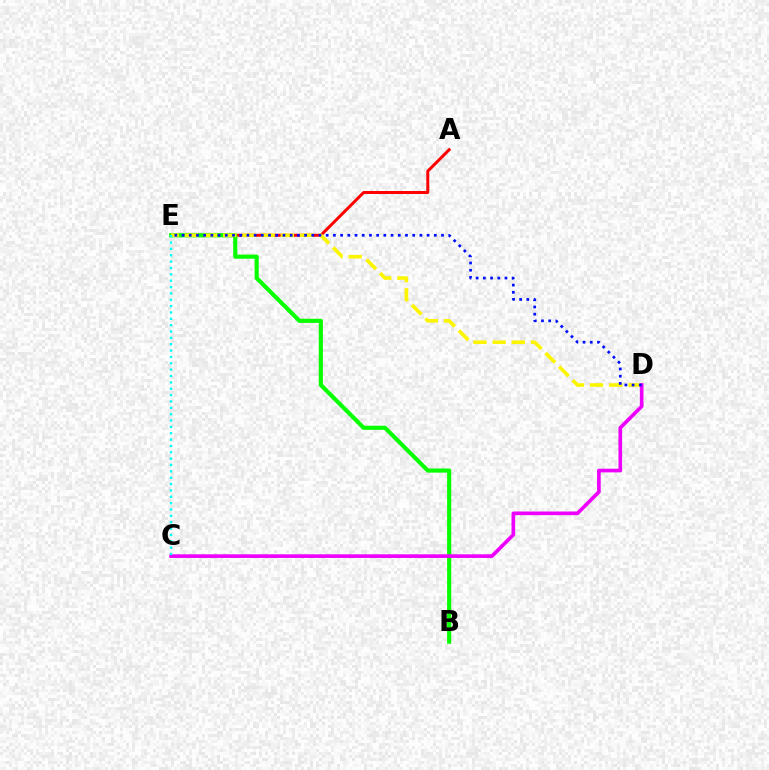{('A', 'E'): [{'color': '#ff0000', 'line_style': 'solid', 'thickness': 2.14}], ('B', 'E'): [{'color': '#08ff00', 'line_style': 'solid', 'thickness': 2.98}], ('D', 'E'): [{'color': '#fcf500', 'line_style': 'dashed', 'thickness': 2.61}, {'color': '#0010ff', 'line_style': 'dotted', 'thickness': 1.96}], ('C', 'D'): [{'color': '#ee00ff', 'line_style': 'solid', 'thickness': 2.64}], ('C', 'E'): [{'color': '#00fff6', 'line_style': 'dotted', 'thickness': 1.73}]}